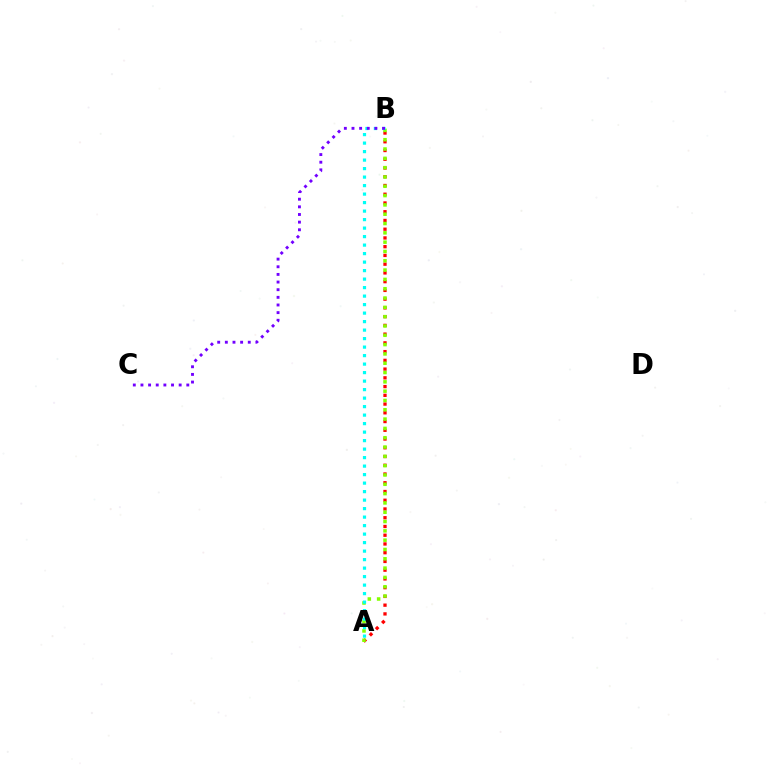{('A', 'B'): [{'color': '#ff0000', 'line_style': 'dotted', 'thickness': 2.38}, {'color': '#84ff00', 'line_style': 'dotted', 'thickness': 2.53}, {'color': '#00fff6', 'line_style': 'dotted', 'thickness': 2.31}], ('B', 'C'): [{'color': '#7200ff', 'line_style': 'dotted', 'thickness': 2.08}]}